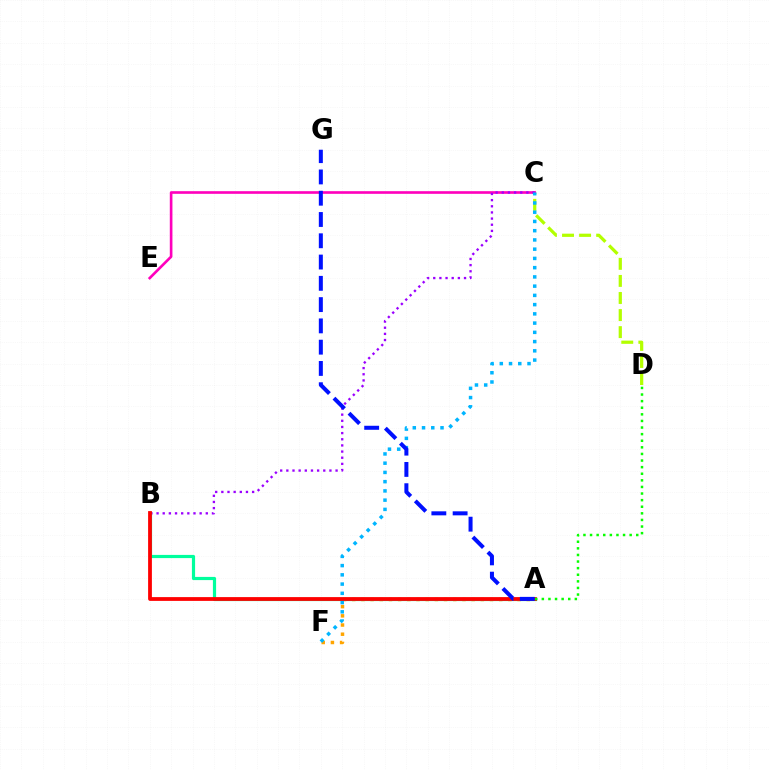{('C', 'D'): [{'color': '#b3ff00', 'line_style': 'dashed', 'thickness': 2.32}], ('C', 'E'): [{'color': '#ff00bd', 'line_style': 'solid', 'thickness': 1.9}], ('A', 'F'): [{'color': '#ffa500', 'line_style': 'dotted', 'thickness': 2.5}], ('A', 'B'): [{'color': '#00ff9d', 'line_style': 'solid', 'thickness': 2.29}, {'color': '#ff0000', 'line_style': 'solid', 'thickness': 2.72}], ('B', 'C'): [{'color': '#9b00ff', 'line_style': 'dotted', 'thickness': 1.67}], ('C', 'F'): [{'color': '#00b5ff', 'line_style': 'dotted', 'thickness': 2.51}], ('A', 'D'): [{'color': '#08ff00', 'line_style': 'dotted', 'thickness': 1.79}], ('A', 'G'): [{'color': '#0010ff', 'line_style': 'dashed', 'thickness': 2.89}]}